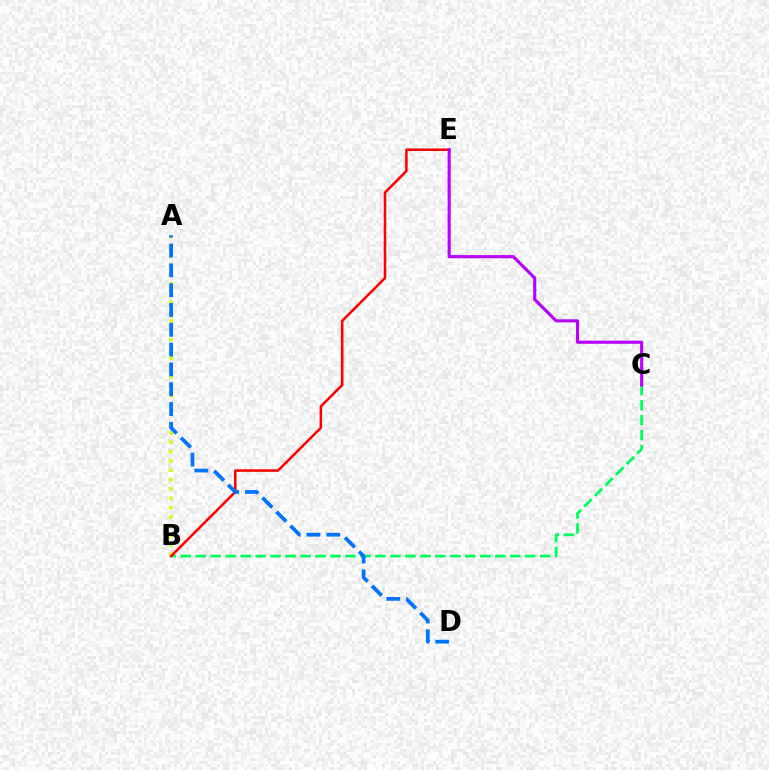{('A', 'B'): [{'color': '#d1ff00', 'line_style': 'dotted', 'thickness': 2.54}], ('B', 'C'): [{'color': '#00ff5c', 'line_style': 'dashed', 'thickness': 2.04}], ('B', 'E'): [{'color': '#ff0000', 'line_style': 'solid', 'thickness': 1.83}], ('A', 'D'): [{'color': '#0074ff', 'line_style': 'dashed', 'thickness': 2.69}], ('C', 'E'): [{'color': '#b900ff', 'line_style': 'solid', 'thickness': 2.25}]}